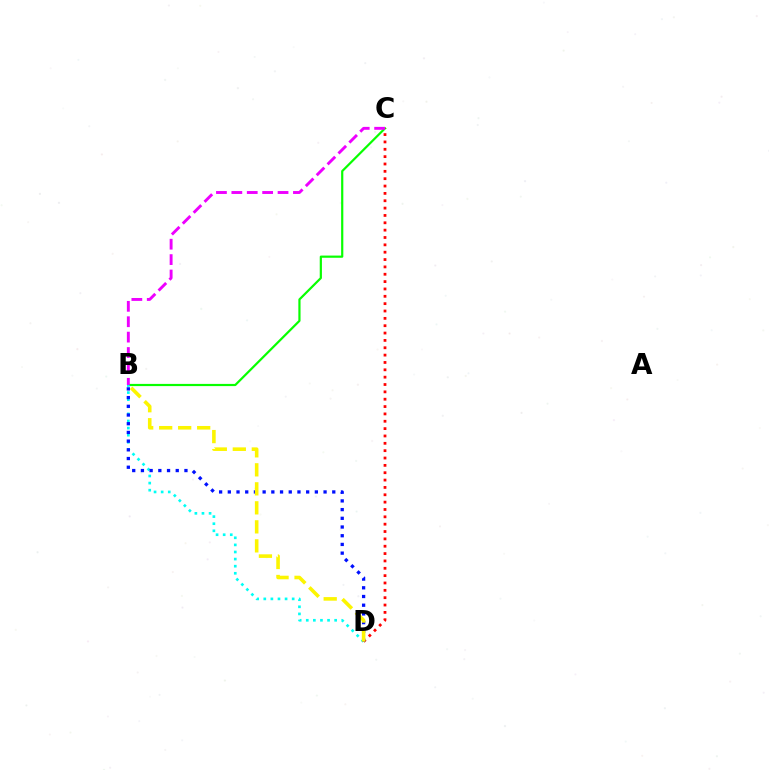{('B', 'C'): [{'color': '#08ff00', 'line_style': 'solid', 'thickness': 1.58}, {'color': '#ee00ff', 'line_style': 'dashed', 'thickness': 2.09}], ('C', 'D'): [{'color': '#ff0000', 'line_style': 'dotted', 'thickness': 2.0}], ('B', 'D'): [{'color': '#00fff6', 'line_style': 'dotted', 'thickness': 1.93}, {'color': '#0010ff', 'line_style': 'dotted', 'thickness': 2.37}, {'color': '#fcf500', 'line_style': 'dashed', 'thickness': 2.58}]}